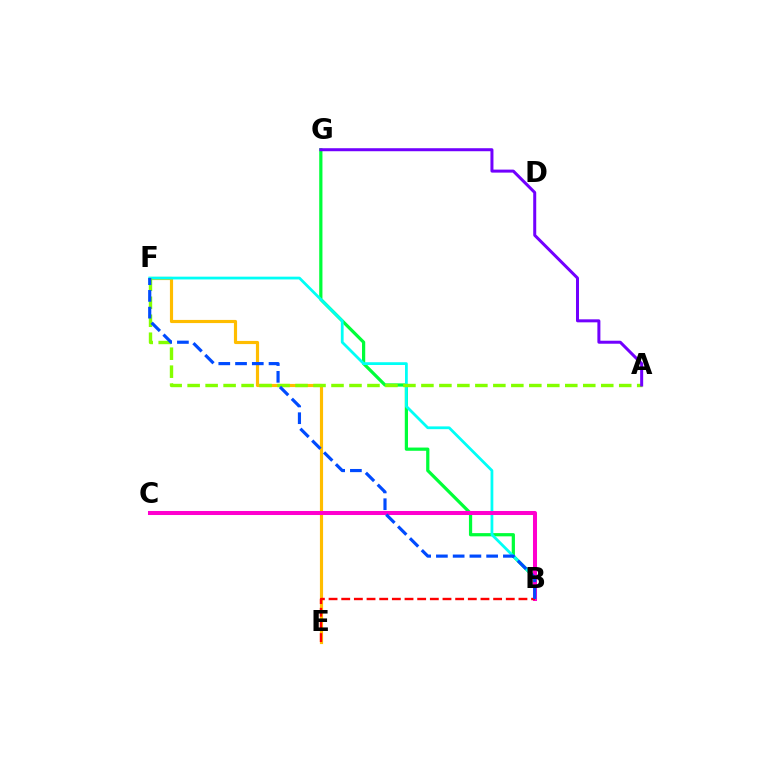{('B', 'G'): [{'color': '#00ff39', 'line_style': 'solid', 'thickness': 2.32}], ('E', 'F'): [{'color': '#ffbd00', 'line_style': 'solid', 'thickness': 2.27}], ('B', 'F'): [{'color': '#00fff6', 'line_style': 'solid', 'thickness': 2.0}, {'color': '#004bff', 'line_style': 'dashed', 'thickness': 2.28}], ('B', 'C'): [{'color': '#ff00cf', 'line_style': 'solid', 'thickness': 2.9}], ('A', 'F'): [{'color': '#84ff00', 'line_style': 'dashed', 'thickness': 2.44}], ('B', 'E'): [{'color': '#ff0000', 'line_style': 'dashed', 'thickness': 1.72}], ('A', 'G'): [{'color': '#7200ff', 'line_style': 'solid', 'thickness': 2.16}]}